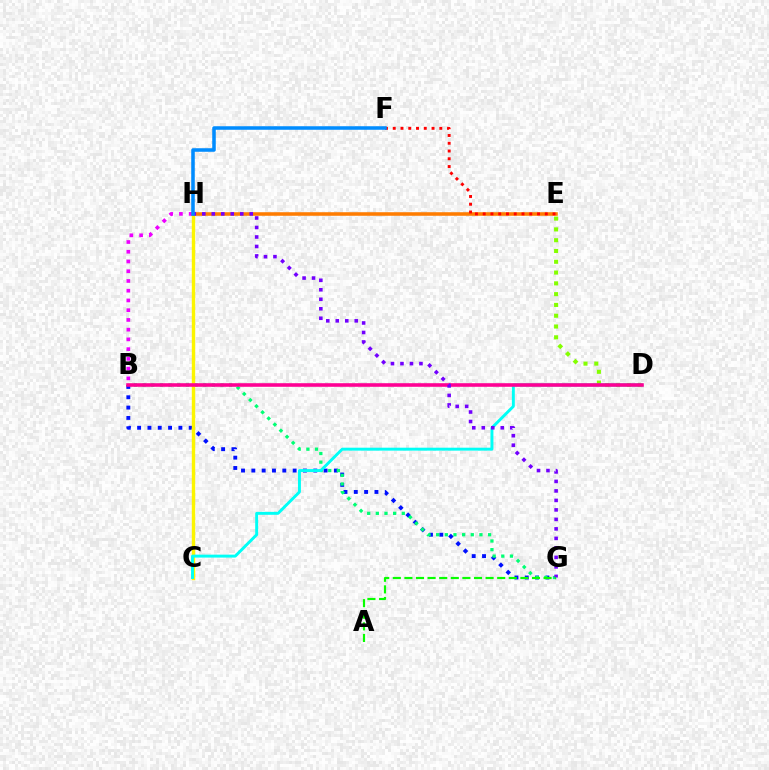{('E', 'H'): [{'color': '#ff7c00', 'line_style': 'solid', 'thickness': 2.56}], ('B', 'G'): [{'color': '#0010ff', 'line_style': 'dotted', 'thickness': 2.8}, {'color': '#00ff74', 'line_style': 'dotted', 'thickness': 2.35}], ('D', 'E'): [{'color': '#84ff00', 'line_style': 'dotted', 'thickness': 2.93}], ('B', 'H'): [{'color': '#ee00ff', 'line_style': 'dotted', 'thickness': 2.65}], ('C', 'H'): [{'color': '#fcf500', 'line_style': 'solid', 'thickness': 2.45}], ('E', 'F'): [{'color': '#ff0000', 'line_style': 'dotted', 'thickness': 2.11}], ('C', 'D'): [{'color': '#00fff6', 'line_style': 'solid', 'thickness': 2.11}], ('B', 'D'): [{'color': '#ff0094', 'line_style': 'solid', 'thickness': 2.58}], ('G', 'H'): [{'color': '#7200ff', 'line_style': 'dotted', 'thickness': 2.58}], ('F', 'H'): [{'color': '#008cff', 'line_style': 'solid', 'thickness': 2.55}], ('A', 'G'): [{'color': '#08ff00', 'line_style': 'dashed', 'thickness': 1.58}]}